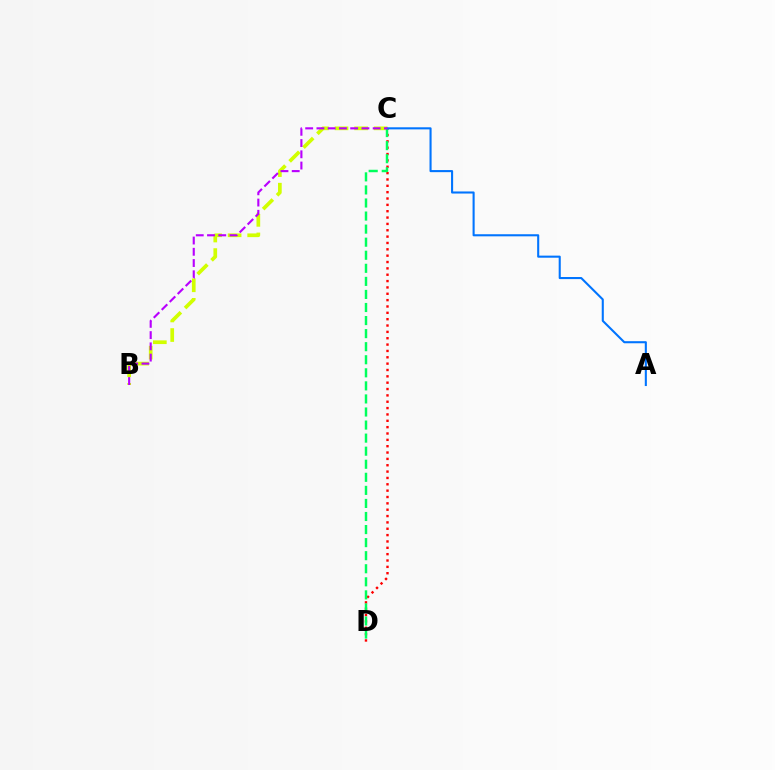{('B', 'C'): [{'color': '#d1ff00', 'line_style': 'dashed', 'thickness': 2.66}, {'color': '#b900ff', 'line_style': 'dashed', 'thickness': 1.53}], ('C', 'D'): [{'color': '#ff0000', 'line_style': 'dotted', 'thickness': 1.73}, {'color': '#00ff5c', 'line_style': 'dashed', 'thickness': 1.77}], ('A', 'C'): [{'color': '#0074ff', 'line_style': 'solid', 'thickness': 1.5}]}